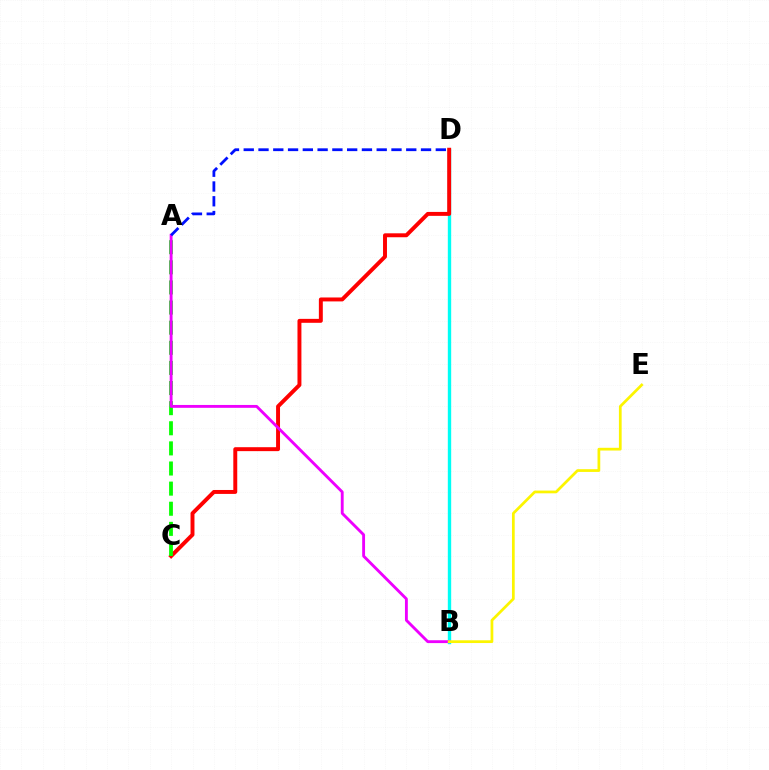{('B', 'D'): [{'color': '#00fff6', 'line_style': 'solid', 'thickness': 2.42}], ('C', 'D'): [{'color': '#ff0000', 'line_style': 'solid', 'thickness': 2.84}], ('A', 'C'): [{'color': '#08ff00', 'line_style': 'dashed', 'thickness': 2.73}], ('A', 'B'): [{'color': '#ee00ff', 'line_style': 'solid', 'thickness': 2.06}], ('B', 'E'): [{'color': '#fcf500', 'line_style': 'solid', 'thickness': 1.97}], ('A', 'D'): [{'color': '#0010ff', 'line_style': 'dashed', 'thickness': 2.01}]}